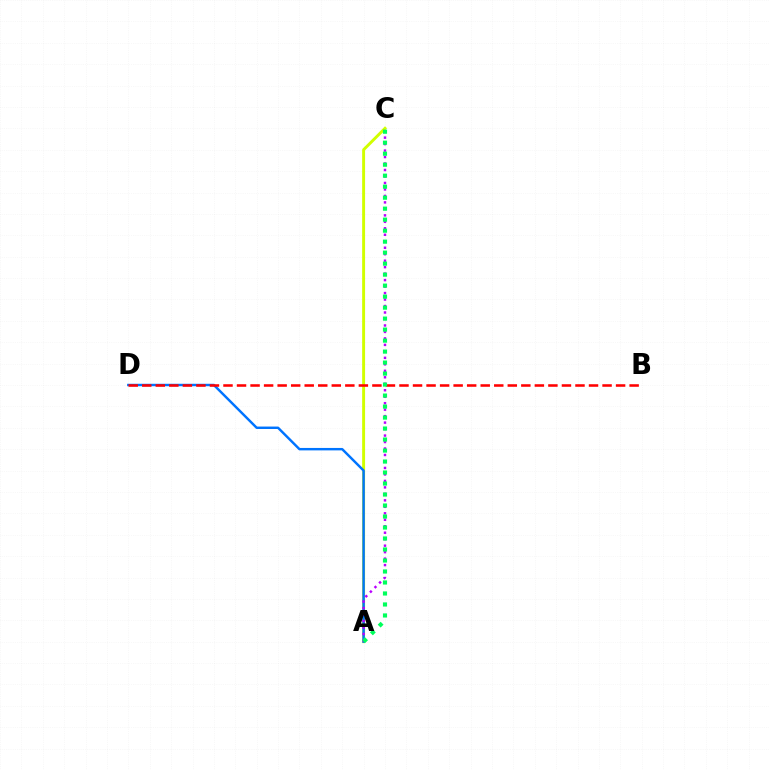{('A', 'C'): [{'color': '#d1ff00', 'line_style': 'solid', 'thickness': 2.11}, {'color': '#b900ff', 'line_style': 'dotted', 'thickness': 1.76}, {'color': '#00ff5c', 'line_style': 'dotted', 'thickness': 2.99}], ('A', 'D'): [{'color': '#0074ff', 'line_style': 'solid', 'thickness': 1.76}], ('B', 'D'): [{'color': '#ff0000', 'line_style': 'dashed', 'thickness': 1.84}]}